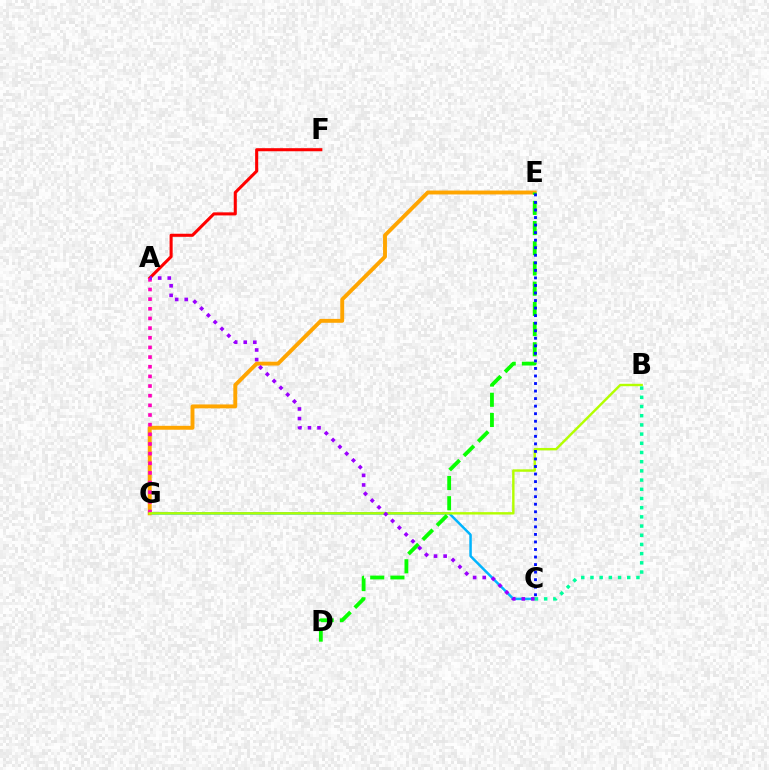{('A', 'F'): [{'color': '#ff0000', 'line_style': 'solid', 'thickness': 2.21}], ('C', 'G'): [{'color': '#00b5ff', 'line_style': 'solid', 'thickness': 1.79}], ('E', 'G'): [{'color': '#ffa500', 'line_style': 'solid', 'thickness': 2.81}], ('A', 'G'): [{'color': '#ff00bd', 'line_style': 'dotted', 'thickness': 2.62}], ('B', 'G'): [{'color': '#b3ff00', 'line_style': 'solid', 'thickness': 1.73}], ('D', 'E'): [{'color': '#08ff00', 'line_style': 'dashed', 'thickness': 2.74}], ('A', 'C'): [{'color': '#9b00ff', 'line_style': 'dotted', 'thickness': 2.61}], ('B', 'C'): [{'color': '#00ff9d', 'line_style': 'dotted', 'thickness': 2.5}], ('C', 'E'): [{'color': '#0010ff', 'line_style': 'dotted', 'thickness': 2.05}]}